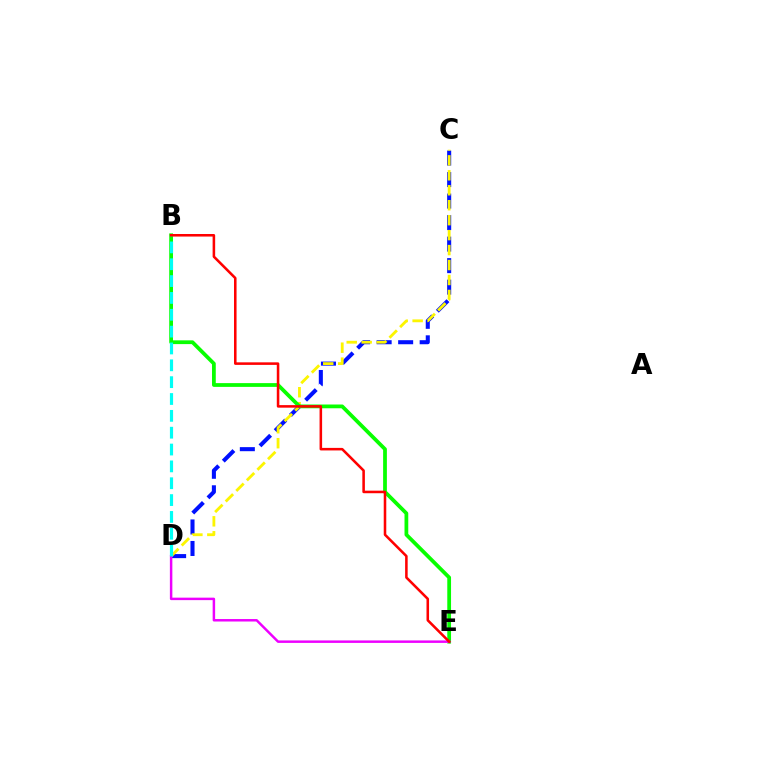{('C', 'D'): [{'color': '#0010ff', 'line_style': 'dashed', 'thickness': 2.92}, {'color': '#fcf500', 'line_style': 'dashed', 'thickness': 2.03}], ('B', 'E'): [{'color': '#08ff00', 'line_style': 'solid', 'thickness': 2.71}, {'color': '#ff0000', 'line_style': 'solid', 'thickness': 1.84}], ('D', 'E'): [{'color': '#ee00ff', 'line_style': 'solid', 'thickness': 1.78}], ('B', 'D'): [{'color': '#00fff6', 'line_style': 'dashed', 'thickness': 2.29}]}